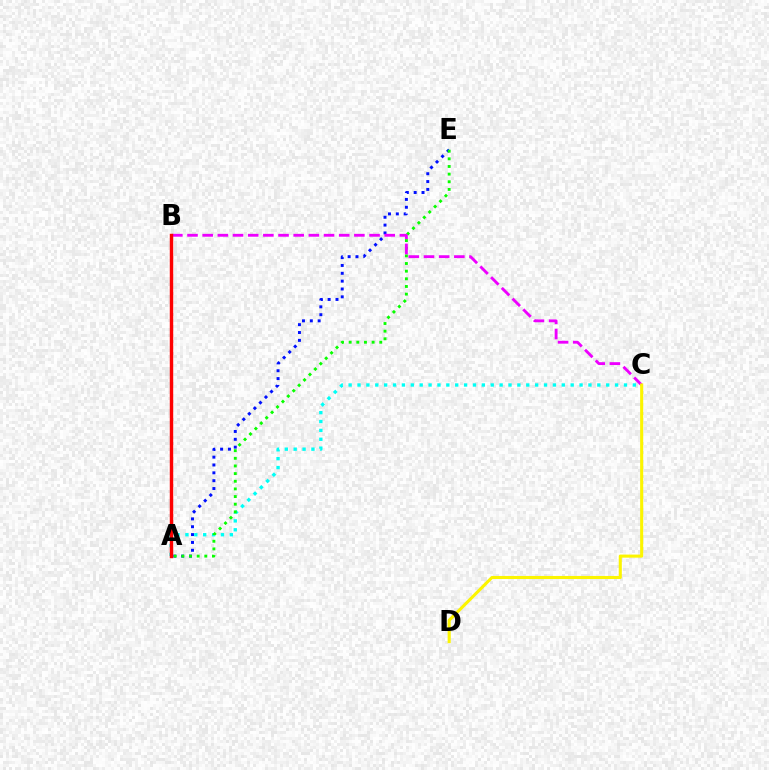{('A', 'E'): [{'color': '#0010ff', 'line_style': 'dotted', 'thickness': 2.13}, {'color': '#08ff00', 'line_style': 'dotted', 'thickness': 2.08}], ('A', 'C'): [{'color': '#00fff6', 'line_style': 'dotted', 'thickness': 2.41}], ('B', 'C'): [{'color': '#ee00ff', 'line_style': 'dashed', 'thickness': 2.06}], ('A', 'B'): [{'color': '#ff0000', 'line_style': 'solid', 'thickness': 2.47}], ('C', 'D'): [{'color': '#fcf500', 'line_style': 'solid', 'thickness': 2.21}]}